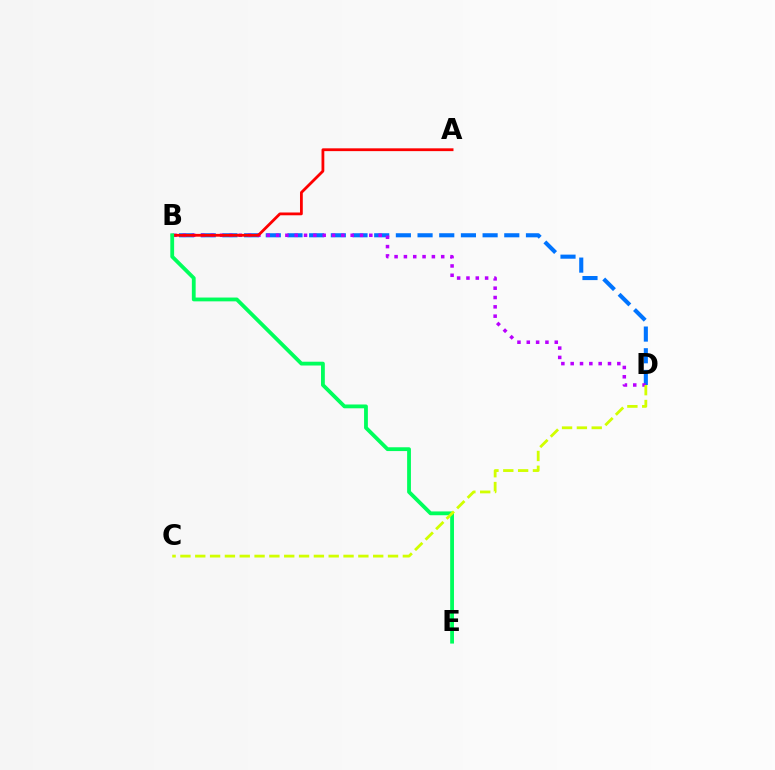{('B', 'D'): [{'color': '#0074ff', 'line_style': 'dashed', 'thickness': 2.95}, {'color': '#b900ff', 'line_style': 'dotted', 'thickness': 2.53}], ('A', 'B'): [{'color': '#ff0000', 'line_style': 'solid', 'thickness': 2.01}], ('B', 'E'): [{'color': '#00ff5c', 'line_style': 'solid', 'thickness': 2.74}], ('C', 'D'): [{'color': '#d1ff00', 'line_style': 'dashed', 'thickness': 2.01}]}